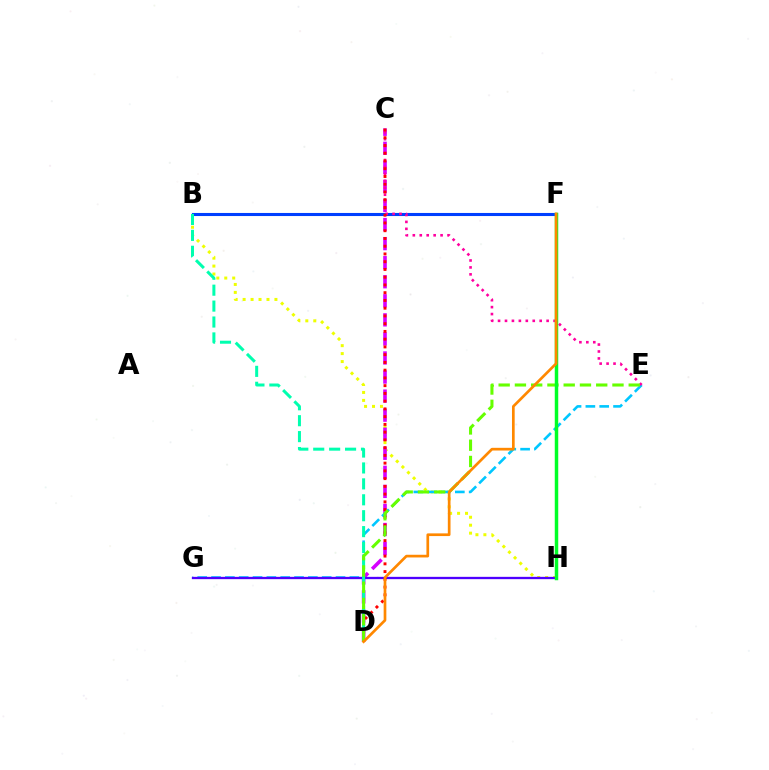{('B', 'H'): [{'color': '#eeff00', 'line_style': 'dotted', 'thickness': 2.16}], ('B', 'F'): [{'color': '#003fff', 'line_style': 'solid', 'thickness': 2.22}], ('C', 'D'): [{'color': '#d600ff', 'line_style': 'dashed', 'thickness': 2.59}, {'color': '#ff0000', 'line_style': 'dotted', 'thickness': 2.1}], ('E', 'G'): [{'color': '#00c7ff', 'line_style': 'dashed', 'thickness': 1.88}], ('G', 'H'): [{'color': '#4f00ff', 'line_style': 'solid', 'thickness': 1.66}], ('C', 'E'): [{'color': '#ff00a0', 'line_style': 'dotted', 'thickness': 1.89}], ('B', 'D'): [{'color': '#00ffaf', 'line_style': 'dashed', 'thickness': 2.16}], ('D', 'E'): [{'color': '#66ff00', 'line_style': 'dashed', 'thickness': 2.21}], ('F', 'H'): [{'color': '#00ff27', 'line_style': 'solid', 'thickness': 2.51}], ('D', 'F'): [{'color': '#ff8800', 'line_style': 'solid', 'thickness': 1.94}]}